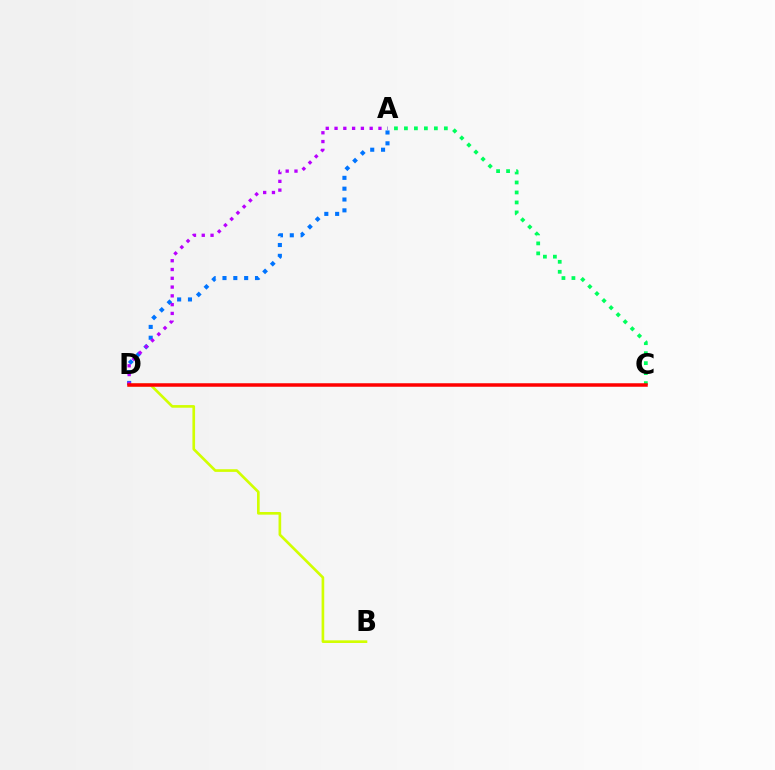{('B', 'D'): [{'color': '#d1ff00', 'line_style': 'solid', 'thickness': 1.91}], ('A', 'C'): [{'color': '#00ff5c', 'line_style': 'dotted', 'thickness': 2.71}], ('A', 'D'): [{'color': '#0074ff', 'line_style': 'dotted', 'thickness': 2.94}, {'color': '#b900ff', 'line_style': 'dotted', 'thickness': 2.39}], ('C', 'D'): [{'color': '#ff0000', 'line_style': 'solid', 'thickness': 2.52}]}